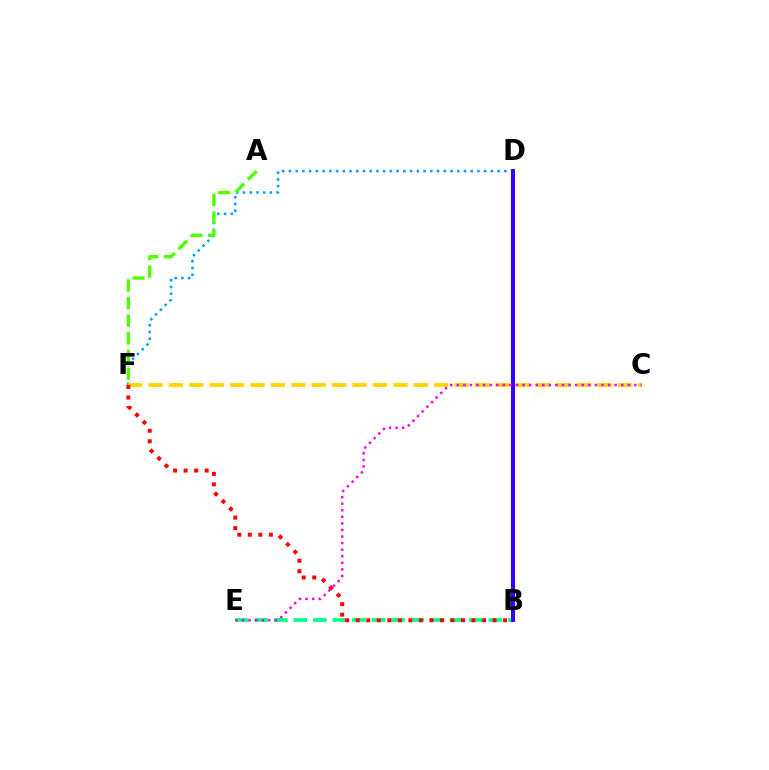{('D', 'F'): [{'color': '#009eff', 'line_style': 'dotted', 'thickness': 1.83}], ('B', 'E'): [{'color': '#00ff86', 'line_style': 'dashed', 'thickness': 2.65}], ('C', 'F'): [{'color': '#ffd500', 'line_style': 'dashed', 'thickness': 2.77}], ('B', 'D'): [{'color': '#3700ff', 'line_style': 'solid', 'thickness': 2.93}], ('A', 'F'): [{'color': '#4fff00', 'line_style': 'dashed', 'thickness': 2.39}], ('C', 'E'): [{'color': '#ff00ed', 'line_style': 'dotted', 'thickness': 1.79}], ('B', 'F'): [{'color': '#ff0000', 'line_style': 'dotted', 'thickness': 2.86}]}